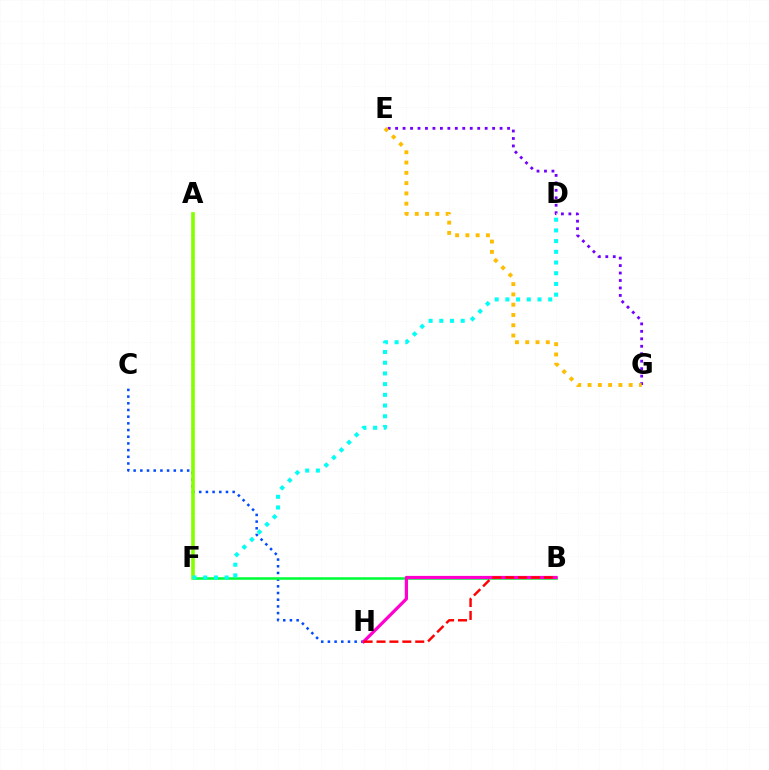{('C', 'H'): [{'color': '#004bff', 'line_style': 'dotted', 'thickness': 1.82}], ('B', 'F'): [{'color': '#00ff39', 'line_style': 'solid', 'thickness': 1.84}], ('E', 'G'): [{'color': '#7200ff', 'line_style': 'dotted', 'thickness': 2.03}, {'color': '#ffbd00', 'line_style': 'dotted', 'thickness': 2.79}], ('A', 'F'): [{'color': '#84ff00', 'line_style': 'solid', 'thickness': 2.62}], ('D', 'F'): [{'color': '#00fff6', 'line_style': 'dotted', 'thickness': 2.91}], ('B', 'H'): [{'color': '#ff00cf', 'line_style': 'solid', 'thickness': 2.31}, {'color': '#ff0000', 'line_style': 'dashed', 'thickness': 1.75}]}